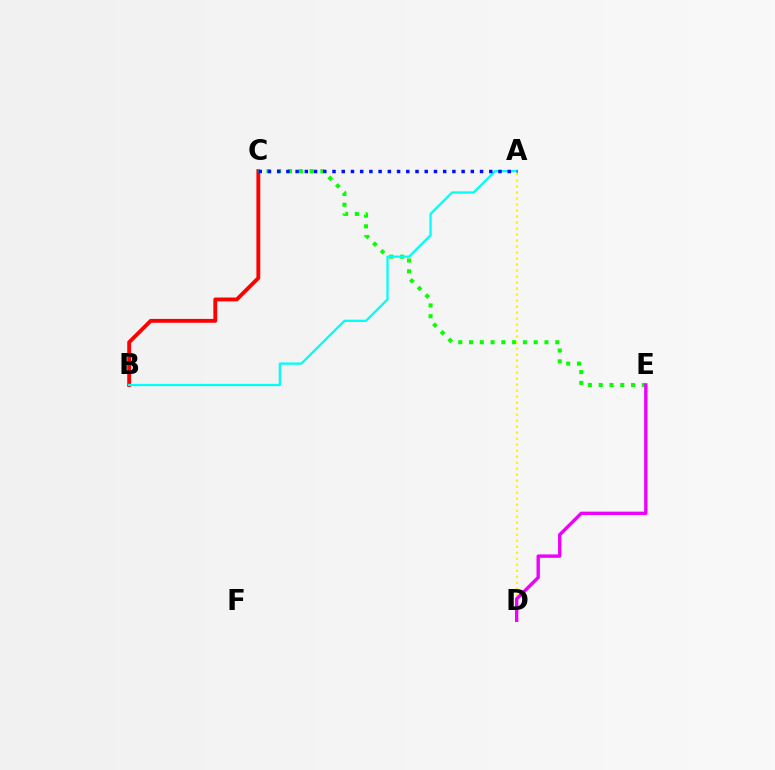{('B', 'C'): [{'color': '#ff0000', 'line_style': 'solid', 'thickness': 2.78}], ('C', 'E'): [{'color': '#08ff00', 'line_style': 'dotted', 'thickness': 2.93}], ('A', 'D'): [{'color': '#fcf500', 'line_style': 'dotted', 'thickness': 1.63}], ('A', 'B'): [{'color': '#00fff6', 'line_style': 'solid', 'thickness': 1.64}], ('D', 'E'): [{'color': '#ee00ff', 'line_style': 'solid', 'thickness': 2.43}], ('A', 'C'): [{'color': '#0010ff', 'line_style': 'dotted', 'thickness': 2.51}]}